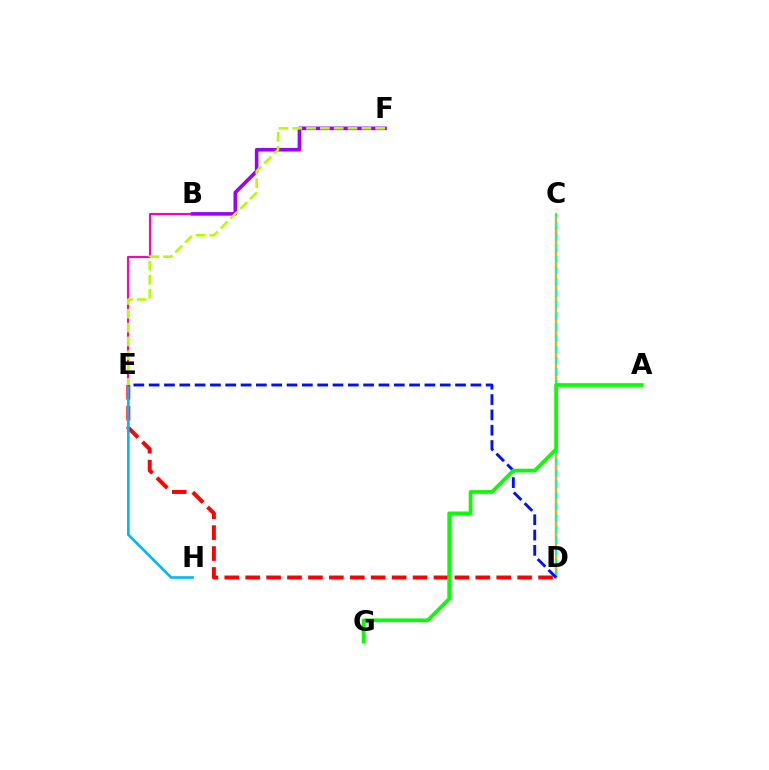{('B', 'E'): [{'color': '#ff00bd', 'line_style': 'solid', 'thickness': 1.53}], ('B', 'F'): [{'color': '#9b00ff', 'line_style': 'solid', 'thickness': 2.59}], ('C', 'D'): [{'color': '#ffa500', 'line_style': 'solid', 'thickness': 1.7}, {'color': '#00ff9d', 'line_style': 'dashed', 'thickness': 1.53}], ('D', 'E'): [{'color': '#ff0000', 'line_style': 'dashed', 'thickness': 2.84}, {'color': '#0010ff', 'line_style': 'dashed', 'thickness': 2.08}], ('E', 'H'): [{'color': '#00b5ff', 'line_style': 'solid', 'thickness': 1.88}], ('E', 'F'): [{'color': '#b3ff00', 'line_style': 'dashed', 'thickness': 1.88}], ('A', 'G'): [{'color': '#08ff00', 'line_style': 'solid', 'thickness': 2.66}]}